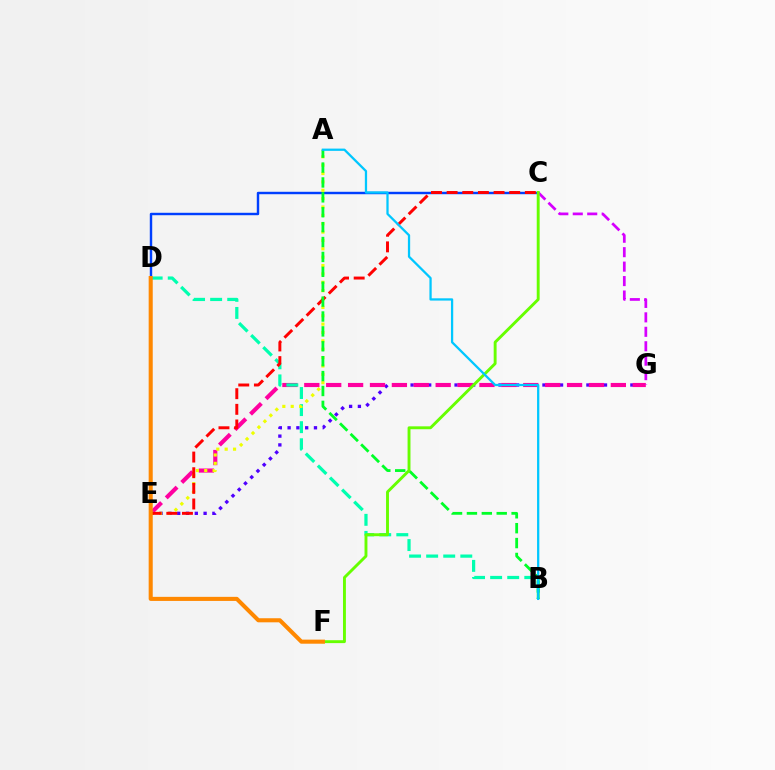{('E', 'G'): [{'color': '#4f00ff', 'line_style': 'dotted', 'thickness': 2.39}, {'color': '#ff00a0', 'line_style': 'dashed', 'thickness': 2.97}], ('C', 'D'): [{'color': '#003fff', 'line_style': 'solid', 'thickness': 1.75}], ('B', 'D'): [{'color': '#00ffaf', 'line_style': 'dashed', 'thickness': 2.32}], ('A', 'E'): [{'color': '#eeff00', 'line_style': 'dotted', 'thickness': 2.27}], ('C', 'E'): [{'color': '#ff0000', 'line_style': 'dashed', 'thickness': 2.13}], ('C', 'G'): [{'color': '#d600ff', 'line_style': 'dashed', 'thickness': 1.96}], ('A', 'B'): [{'color': '#00ff27', 'line_style': 'dashed', 'thickness': 2.02}, {'color': '#00c7ff', 'line_style': 'solid', 'thickness': 1.63}], ('C', 'F'): [{'color': '#66ff00', 'line_style': 'solid', 'thickness': 2.09}], ('D', 'F'): [{'color': '#ff8800', 'line_style': 'solid', 'thickness': 2.93}]}